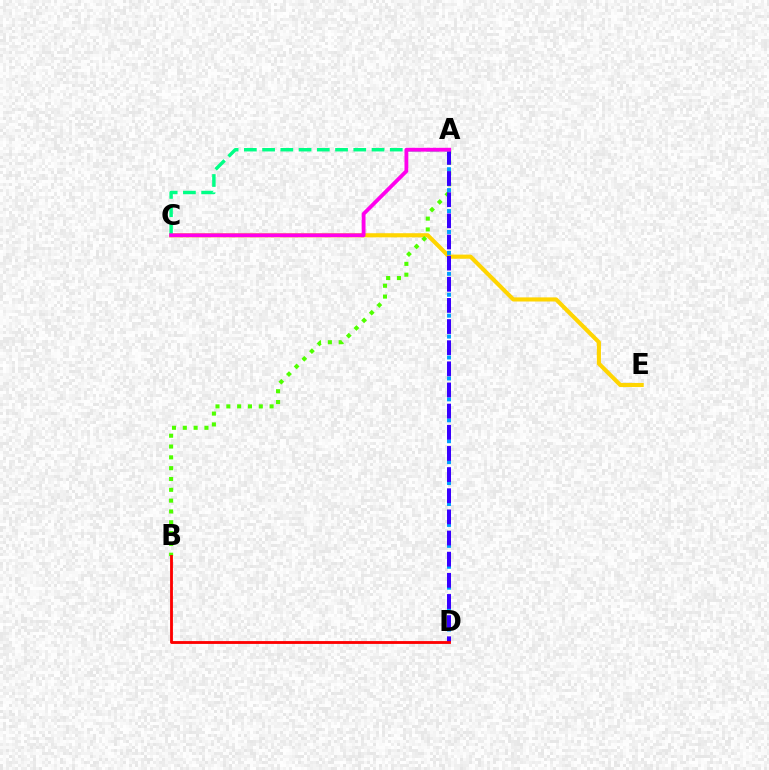{('C', 'E'): [{'color': '#ffd500', 'line_style': 'solid', 'thickness': 2.96}], ('A', 'B'): [{'color': '#4fff00', 'line_style': 'dotted', 'thickness': 2.94}], ('A', 'D'): [{'color': '#009eff', 'line_style': 'dotted', 'thickness': 2.84}, {'color': '#3700ff', 'line_style': 'dashed', 'thickness': 2.87}], ('A', 'C'): [{'color': '#00ff86', 'line_style': 'dashed', 'thickness': 2.48}, {'color': '#ff00ed', 'line_style': 'solid', 'thickness': 2.75}], ('B', 'D'): [{'color': '#ff0000', 'line_style': 'solid', 'thickness': 2.04}]}